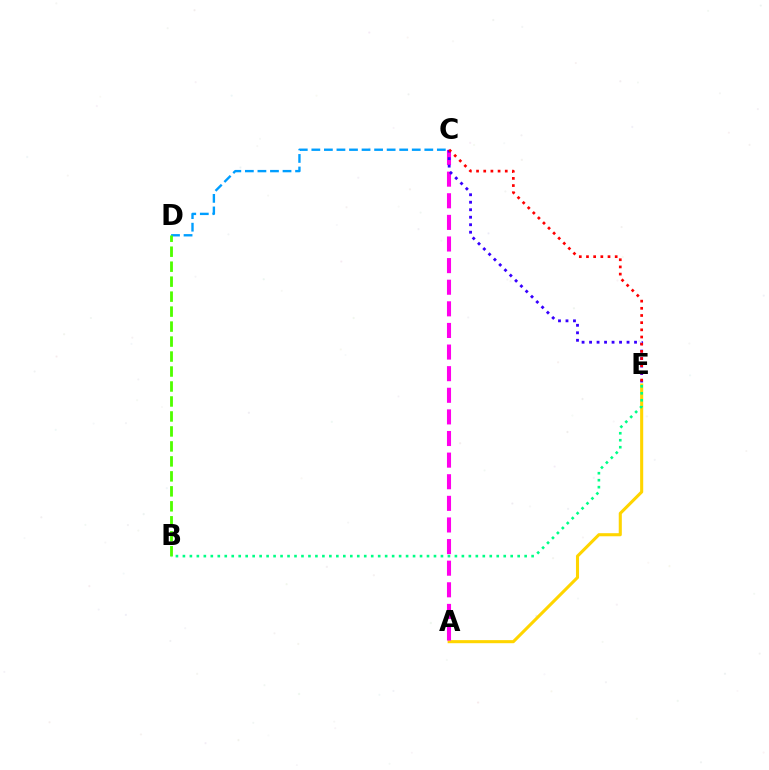{('A', 'E'): [{'color': '#ffd500', 'line_style': 'solid', 'thickness': 2.22}], ('A', 'C'): [{'color': '#ff00ed', 'line_style': 'dashed', 'thickness': 2.94}], ('C', 'D'): [{'color': '#009eff', 'line_style': 'dashed', 'thickness': 1.71}], ('B', 'D'): [{'color': '#4fff00', 'line_style': 'dashed', 'thickness': 2.03}], ('B', 'E'): [{'color': '#00ff86', 'line_style': 'dotted', 'thickness': 1.89}], ('C', 'E'): [{'color': '#3700ff', 'line_style': 'dotted', 'thickness': 2.04}, {'color': '#ff0000', 'line_style': 'dotted', 'thickness': 1.95}]}